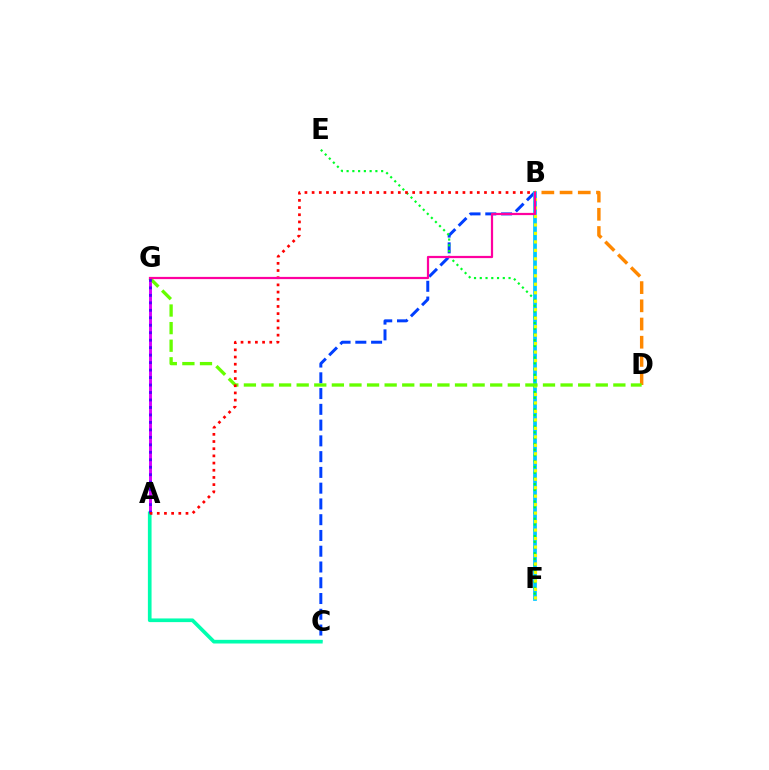{('B', 'C'): [{'color': '#003fff', 'line_style': 'dashed', 'thickness': 2.14}], ('B', 'F'): [{'color': '#00c7ff', 'line_style': 'solid', 'thickness': 2.69}, {'color': '#eeff00', 'line_style': 'dotted', 'thickness': 2.3}], ('E', 'F'): [{'color': '#00ff27', 'line_style': 'dotted', 'thickness': 1.56}], ('A', 'G'): [{'color': '#d600ff', 'line_style': 'solid', 'thickness': 2.11}, {'color': '#4f00ff', 'line_style': 'dotted', 'thickness': 2.03}], ('B', 'D'): [{'color': '#ff8800', 'line_style': 'dashed', 'thickness': 2.47}], ('A', 'C'): [{'color': '#00ffaf', 'line_style': 'solid', 'thickness': 2.64}], ('D', 'G'): [{'color': '#66ff00', 'line_style': 'dashed', 'thickness': 2.39}], ('A', 'B'): [{'color': '#ff0000', 'line_style': 'dotted', 'thickness': 1.95}], ('B', 'G'): [{'color': '#ff00a0', 'line_style': 'solid', 'thickness': 1.6}]}